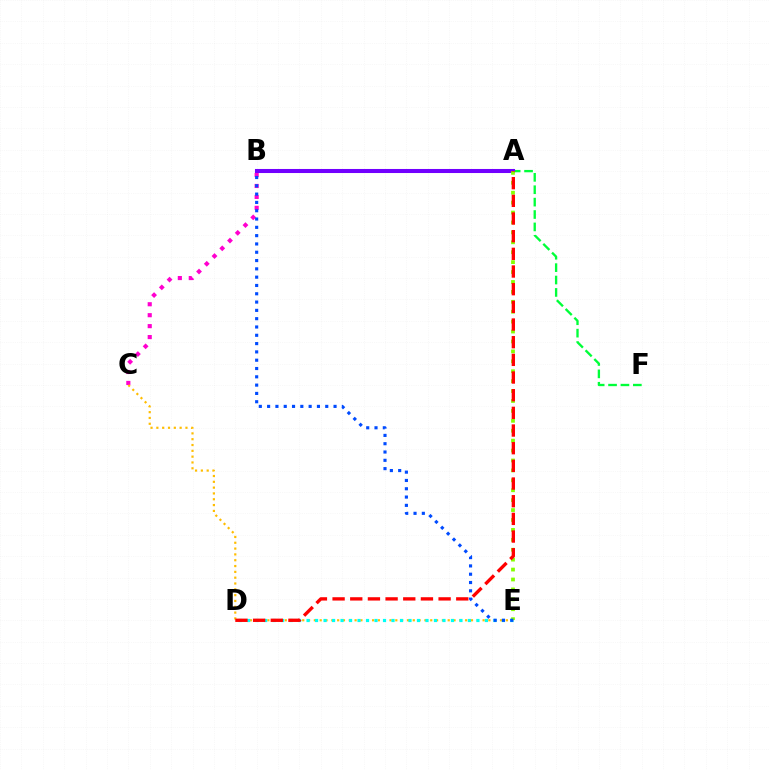{('B', 'C'): [{'color': '#ff00cf', 'line_style': 'dotted', 'thickness': 2.97}], ('C', 'E'): [{'color': '#ffbd00', 'line_style': 'dotted', 'thickness': 1.58}], ('D', 'E'): [{'color': '#00fff6', 'line_style': 'dotted', 'thickness': 2.31}], ('A', 'F'): [{'color': '#00ff39', 'line_style': 'dashed', 'thickness': 1.68}], ('A', 'B'): [{'color': '#7200ff', 'line_style': 'solid', 'thickness': 2.92}], ('A', 'E'): [{'color': '#84ff00', 'line_style': 'dotted', 'thickness': 2.69}], ('B', 'E'): [{'color': '#004bff', 'line_style': 'dotted', 'thickness': 2.26}], ('A', 'D'): [{'color': '#ff0000', 'line_style': 'dashed', 'thickness': 2.4}]}